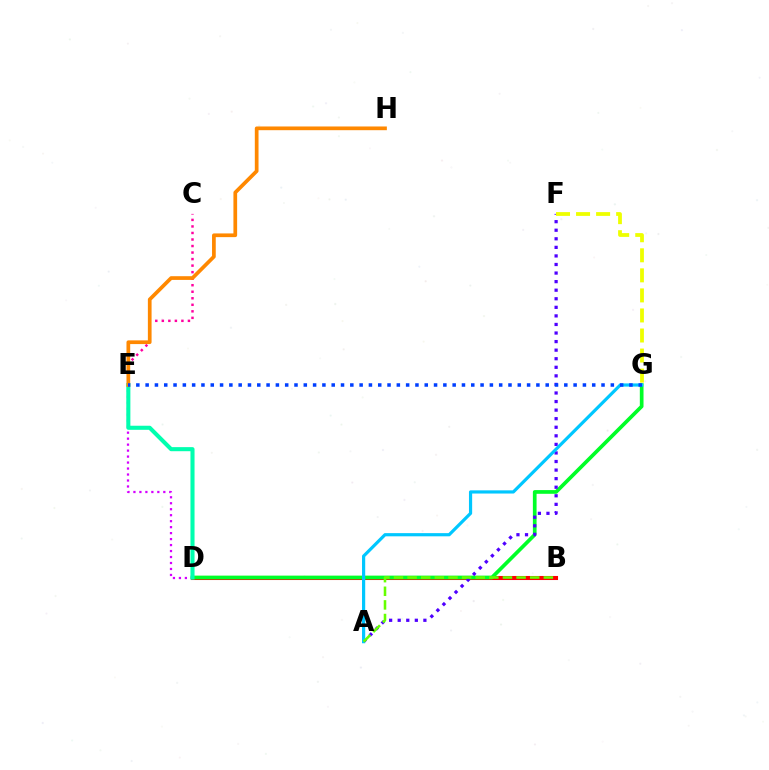{('C', 'E'): [{'color': '#ff00a0', 'line_style': 'dotted', 'thickness': 1.77}], ('B', 'D'): [{'color': '#ff0000', 'line_style': 'solid', 'thickness': 2.93}], ('D', 'G'): [{'color': '#00ff27', 'line_style': 'solid', 'thickness': 2.67}], ('A', 'F'): [{'color': '#4f00ff', 'line_style': 'dotted', 'thickness': 2.33}], ('A', 'G'): [{'color': '#00c7ff', 'line_style': 'solid', 'thickness': 2.3}], ('D', 'E'): [{'color': '#d600ff', 'line_style': 'dotted', 'thickness': 1.62}, {'color': '#00ffaf', 'line_style': 'solid', 'thickness': 2.94}], ('E', 'H'): [{'color': '#ff8800', 'line_style': 'solid', 'thickness': 2.67}], ('E', 'G'): [{'color': '#003fff', 'line_style': 'dotted', 'thickness': 2.53}], ('A', 'B'): [{'color': '#66ff00', 'line_style': 'dashed', 'thickness': 1.85}], ('F', 'G'): [{'color': '#eeff00', 'line_style': 'dashed', 'thickness': 2.72}]}